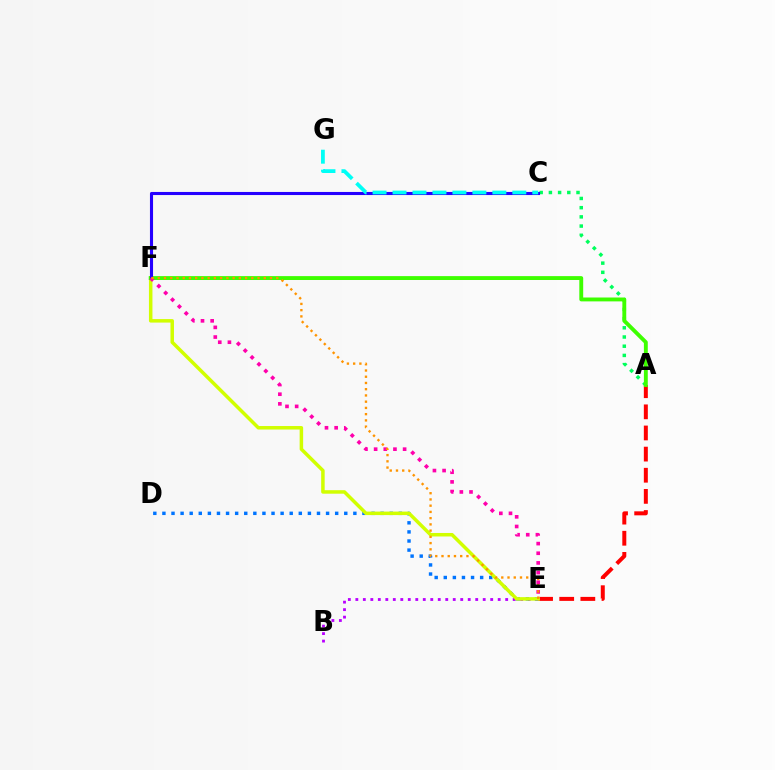{('B', 'E'): [{'color': '#b900ff', 'line_style': 'dotted', 'thickness': 2.04}], ('A', 'E'): [{'color': '#ff0000', 'line_style': 'dashed', 'thickness': 2.87}], ('D', 'E'): [{'color': '#0074ff', 'line_style': 'dotted', 'thickness': 2.47}], ('A', 'C'): [{'color': '#00ff5c', 'line_style': 'dotted', 'thickness': 2.5}], ('E', 'F'): [{'color': '#d1ff00', 'line_style': 'solid', 'thickness': 2.52}, {'color': '#ff00ac', 'line_style': 'dotted', 'thickness': 2.62}, {'color': '#ff9400', 'line_style': 'dotted', 'thickness': 1.69}], ('A', 'F'): [{'color': '#3dff00', 'line_style': 'solid', 'thickness': 2.79}], ('C', 'F'): [{'color': '#2500ff', 'line_style': 'solid', 'thickness': 2.22}], ('C', 'G'): [{'color': '#00fff6', 'line_style': 'dashed', 'thickness': 2.71}]}